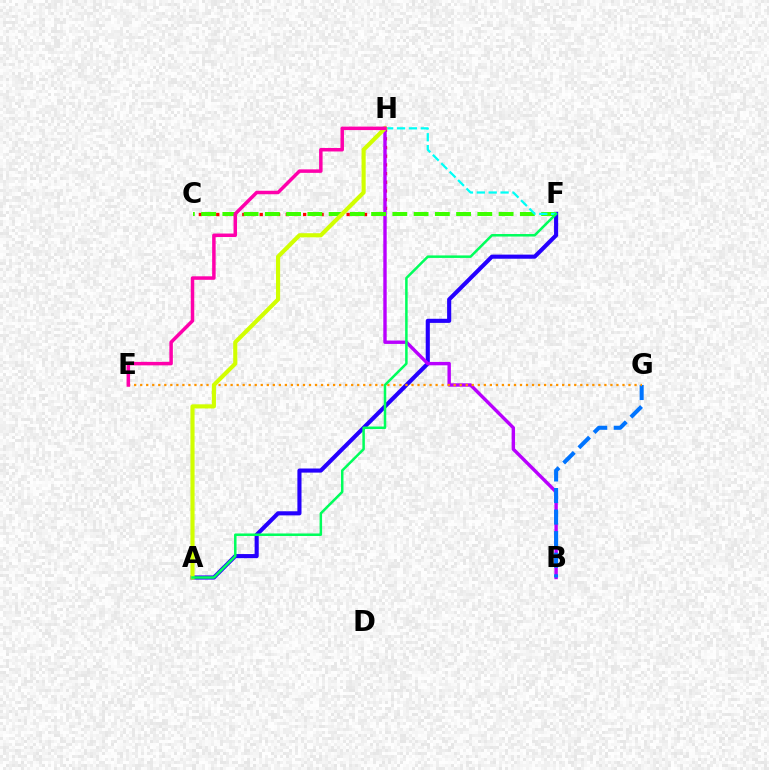{('A', 'F'): [{'color': '#2500ff', 'line_style': 'solid', 'thickness': 2.96}, {'color': '#00ff5c', 'line_style': 'solid', 'thickness': 1.81}], ('C', 'H'): [{'color': '#ff0000', 'line_style': 'dotted', 'thickness': 2.36}], ('B', 'H'): [{'color': '#b900ff', 'line_style': 'solid', 'thickness': 2.45}], ('B', 'G'): [{'color': '#0074ff', 'line_style': 'dashed', 'thickness': 2.93}], ('E', 'G'): [{'color': '#ff9400', 'line_style': 'dotted', 'thickness': 1.64}], ('C', 'F'): [{'color': '#3dff00', 'line_style': 'dashed', 'thickness': 2.89}], ('F', 'H'): [{'color': '#00fff6', 'line_style': 'dashed', 'thickness': 1.62}], ('A', 'H'): [{'color': '#d1ff00', 'line_style': 'solid', 'thickness': 2.97}], ('E', 'H'): [{'color': '#ff00ac', 'line_style': 'solid', 'thickness': 2.51}]}